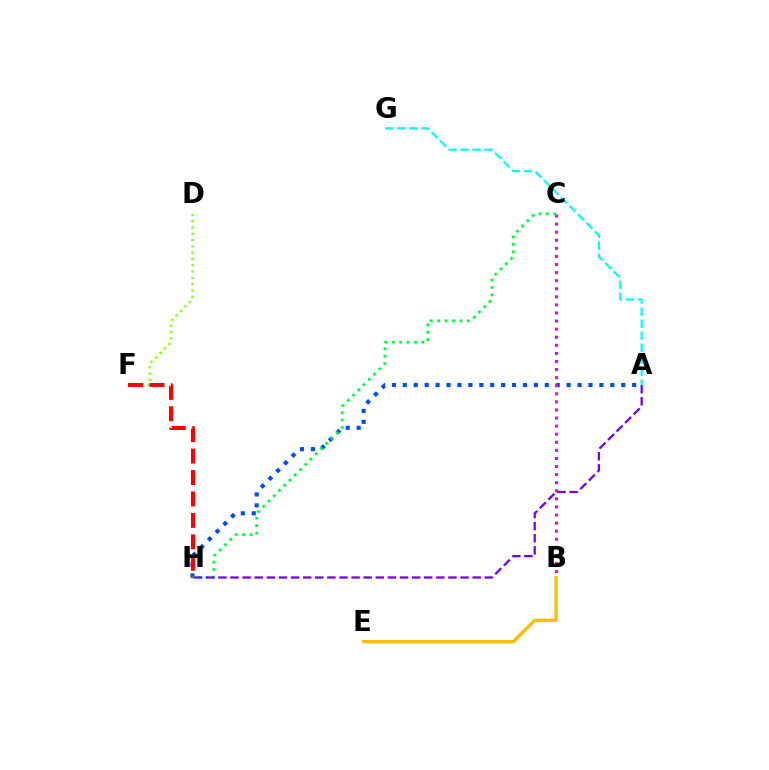{('A', 'H'): [{'color': '#004bff', 'line_style': 'dotted', 'thickness': 2.97}, {'color': '#7200ff', 'line_style': 'dashed', 'thickness': 1.64}], ('B', 'C'): [{'color': '#ff00cf', 'line_style': 'dotted', 'thickness': 2.2}], ('A', 'G'): [{'color': '#00fff6', 'line_style': 'dashed', 'thickness': 1.63}], ('C', 'H'): [{'color': '#00ff39', 'line_style': 'dotted', 'thickness': 2.02}], ('D', 'F'): [{'color': '#84ff00', 'line_style': 'dotted', 'thickness': 1.71}], ('B', 'E'): [{'color': '#ffbd00', 'line_style': 'solid', 'thickness': 2.42}], ('F', 'H'): [{'color': '#ff0000', 'line_style': 'dashed', 'thickness': 2.91}]}